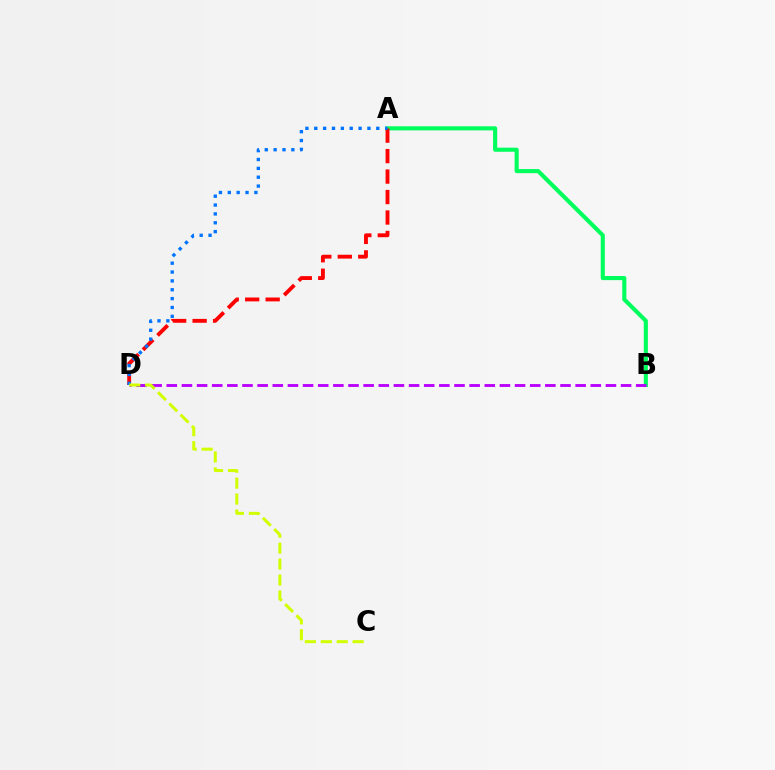{('A', 'B'): [{'color': '#00ff5c', 'line_style': 'solid', 'thickness': 2.96}], ('A', 'D'): [{'color': '#ff0000', 'line_style': 'dashed', 'thickness': 2.78}, {'color': '#0074ff', 'line_style': 'dotted', 'thickness': 2.41}], ('B', 'D'): [{'color': '#b900ff', 'line_style': 'dashed', 'thickness': 2.06}], ('C', 'D'): [{'color': '#d1ff00', 'line_style': 'dashed', 'thickness': 2.16}]}